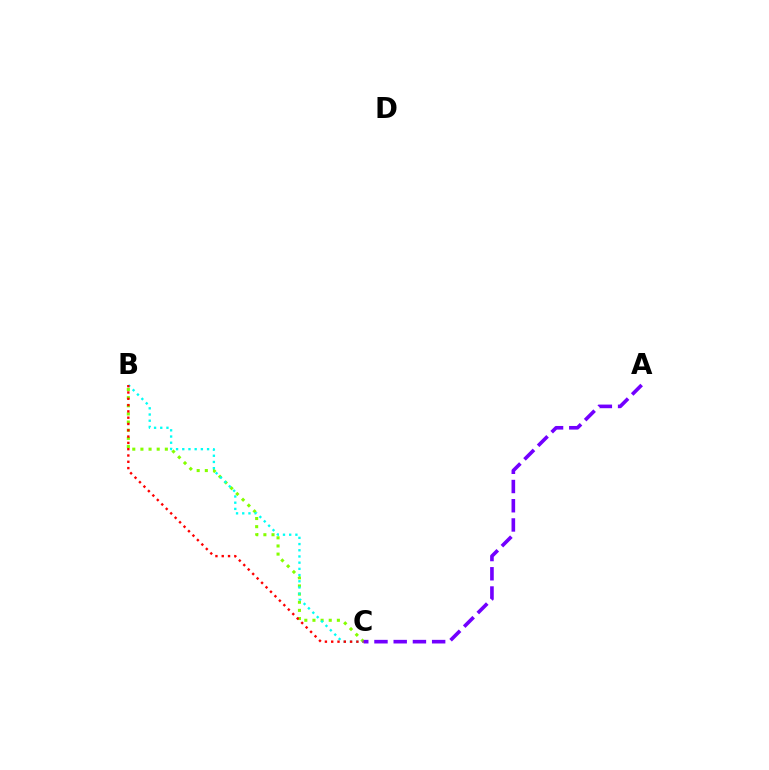{('B', 'C'): [{'color': '#84ff00', 'line_style': 'dotted', 'thickness': 2.21}, {'color': '#00fff6', 'line_style': 'dotted', 'thickness': 1.68}, {'color': '#ff0000', 'line_style': 'dotted', 'thickness': 1.71}], ('A', 'C'): [{'color': '#7200ff', 'line_style': 'dashed', 'thickness': 2.61}]}